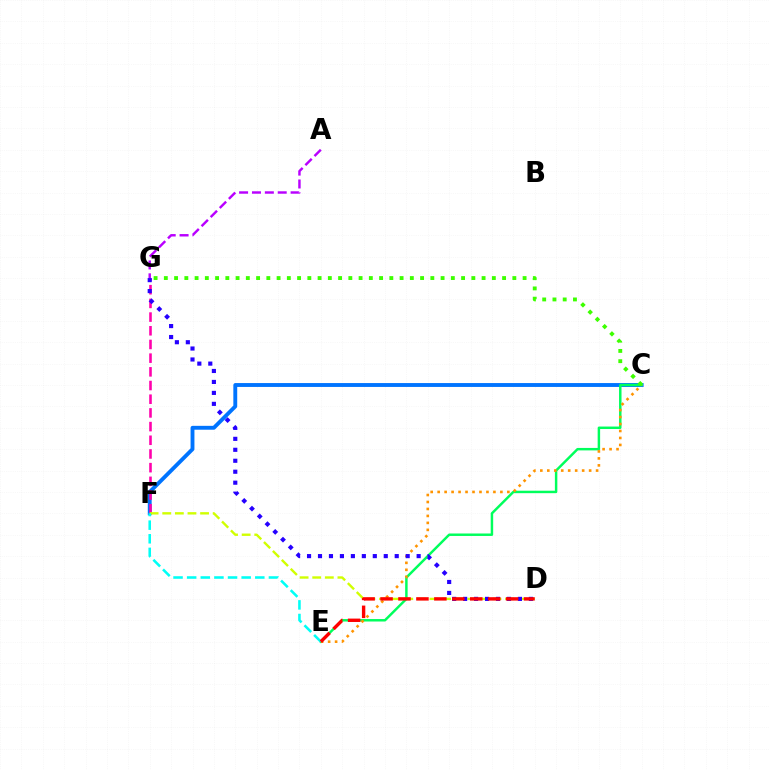{('C', 'F'): [{'color': '#0074ff', 'line_style': 'solid', 'thickness': 2.79}], ('F', 'G'): [{'color': '#ff00ac', 'line_style': 'dashed', 'thickness': 1.86}], ('C', 'E'): [{'color': '#00ff5c', 'line_style': 'solid', 'thickness': 1.78}, {'color': '#ff9400', 'line_style': 'dotted', 'thickness': 1.89}], ('D', 'F'): [{'color': '#d1ff00', 'line_style': 'dashed', 'thickness': 1.71}], ('D', 'G'): [{'color': '#2500ff', 'line_style': 'dotted', 'thickness': 2.98}], ('E', 'F'): [{'color': '#00fff6', 'line_style': 'dashed', 'thickness': 1.85}], ('C', 'G'): [{'color': '#3dff00', 'line_style': 'dotted', 'thickness': 2.78}], ('D', 'E'): [{'color': '#ff0000', 'line_style': 'dashed', 'thickness': 2.44}], ('A', 'G'): [{'color': '#b900ff', 'line_style': 'dashed', 'thickness': 1.75}]}